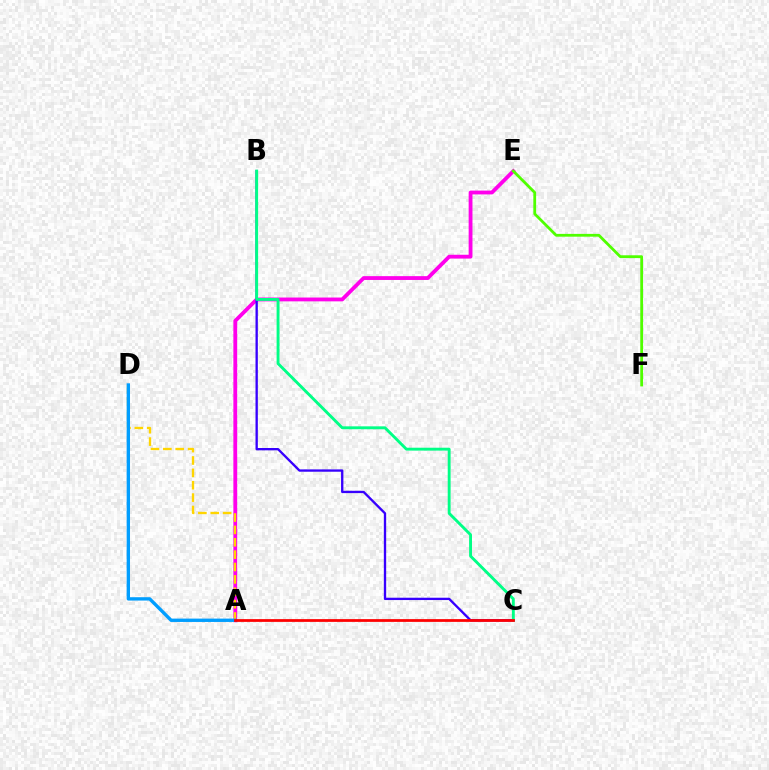{('A', 'E'): [{'color': '#ff00ed', 'line_style': 'solid', 'thickness': 2.75}], ('B', 'C'): [{'color': '#3700ff', 'line_style': 'solid', 'thickness': 1.68}, {'color': '#00ff86', 'line_style': 'solid', 'thickness': 2.08}], ('A', 'D'): [{'color': '#ffd500', 'line_style': 'dashed', 'thickness': 1.68}, {'color': '#009eff', 'line_style': 'solid', 'thickness': 2.41}], ('A', 'C'): [{'color': '#ff0000', 'line_style': 'solid', 'thickness': 1.99}], ('E', 'F'): [{'color': '#4fff00', 'line_style': 'solid', 'thickness': 2.01}]}